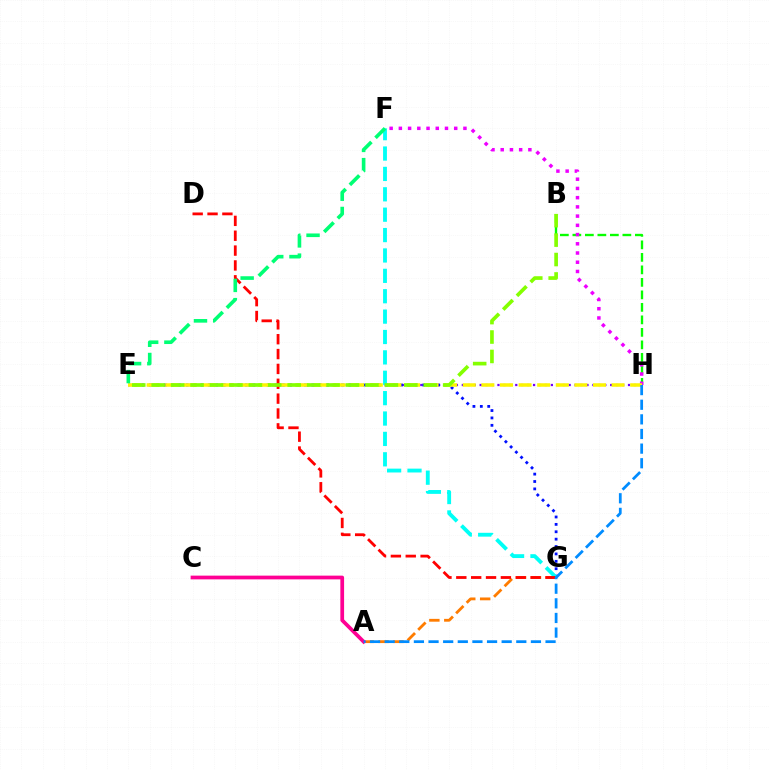{('B', 'H'): [{'color': '#08ff00', 'line_style': 'dashed', 'thickness': 1.7}], ('E', 'H'): [{'color': '#7200ff', 'line_style': 'dotted', 'thickness': 1.61}, {'color': '#fcf500', 'line_style': 'dashed', 'thickness': 2.53}], ('E', 'G'): [{'color': '#0010ff', 'line_style': 'dotted', 'thickness': 2.01}], ('F', 'H'): [{'color': '#ee00ff', 'line_style': 'dotted', 'thickness': 2.51}], ('A', 'G'): [{'color': '#ff7c00', 'line_style': 'dashed', 'thickness': 2.03}], ('F', 'G'): [{'color': '#00fff6', 'line_style': 'dashed', 'thickness': 2.77}], ('A', 'C'): [{'color': '#ff0094', 'line_style': 'solid', 'thickness': 2.69}], ('D', 'G'): [{'color': '#ff0000', 'line_style': 'dashed', 'thickness': 2.02}], ('A', 'H'): [{'color': '#008cff', 'line_style': 'dashed', 'thickness': 1.99}], ('B', 'E'): [{'color': '#84ff00', 'line_style': 'dashed', 'thickness': 2.64}], ('E', 'F'): [{'color': '#00ff74', 'line_style': 'dashed', 'thickness': 2.61}]}